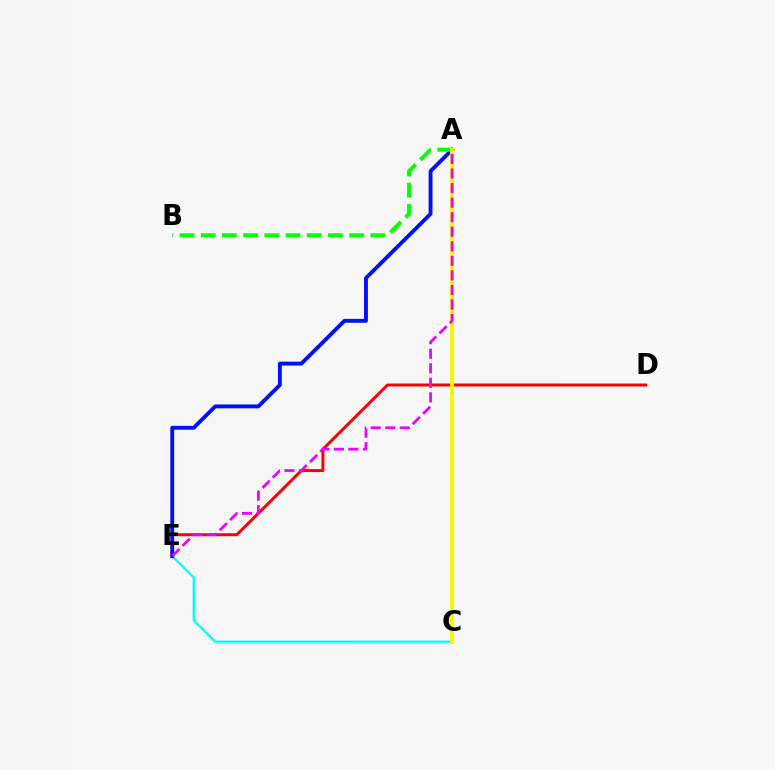{('D', 'E'): [{'color': '#ff0000', 'line_style': 'solid', 'thickness': 2.14}], ('C', 'E'): [{'color': '#00fff6', 'line_style': 'solid', 'thickness': 1.67}], ('A', 'E'): [{'color': '#0010ff', 'line_style': 'solid', 'thickness': 2.78}, {'color': '#ee00ff', 'line_style': 'dashed', 'thickness': 1.98}], ('A', 'B'): [{'color': '#08ff00', 'line_style': 'dashed', 'thickness': 2.88}], ('A', 'C'): [{'color': '#fcf500', 'line_style': 'solid', 'thickness': 2.76}]}